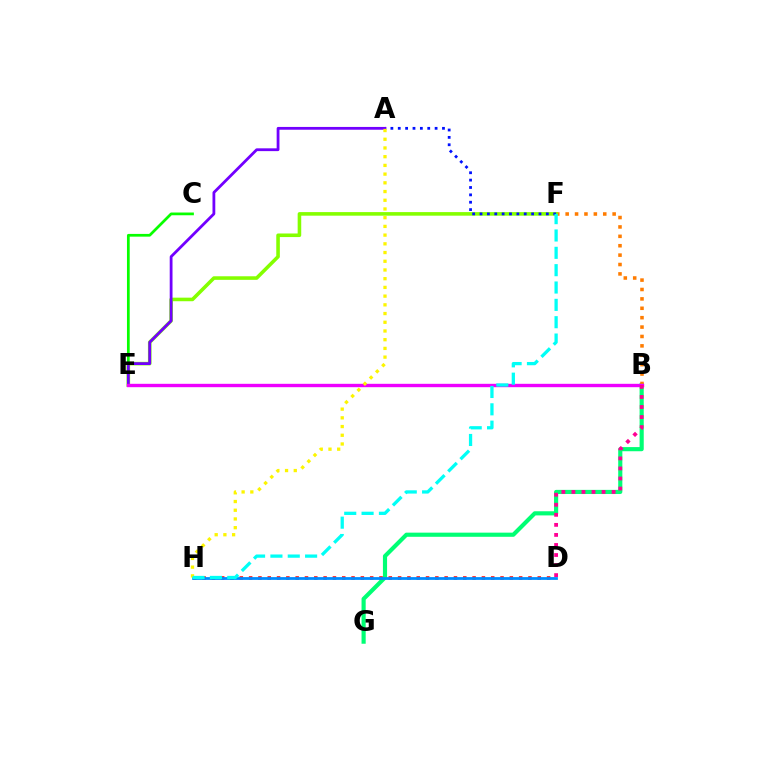{('B', 'G'): [{'color': '#00ff74', 'line_style': 'solid', 'thickness': 2.99}], ('B', 'F'): [{'color': '#ff7c00', 'line_style': 'dotted', 'thickness': 2.55}], ('C', 'E'): [{'color': '#08ff00', 'line_style': 'solid', 'thickness': 1.97}], ('E', 'F'): [{'color': '#84ff00', 'line_style': 'solid', 'thickness': 2.57}], ('A', 'F'): [{'color': '#0010ff', 'line_style': 'dotted', 'thickness': 2.0}], ('D', 'H'): [{'color': '#ff0000', 'line_style': 'dotted', 'thickness': 2.53}, {'color': '#008cff', 'line_style': 'solid', 'thickness': 2.0}], ('A', 'E'): [{'color': '#7200ff', 'line_style': 'solid', 'thickness': 2.01}], ('B', 'E'): [{'color': '#ee00ff', 'line_style': 'solid', 'thickness': 2.43}], ('A', 'H'): [{'color': '#fcf500', 'line_style': 'dotted', 'thickness': 2.37}], ('B', 'D'): [{'color': '#ff0094', 'line_style': 'dotted', 'thickness': 2.73}], ('F', 'H'): [{'color': '#00fff6', 'line_style': 'dashed', 'thickness': 2.36}]}